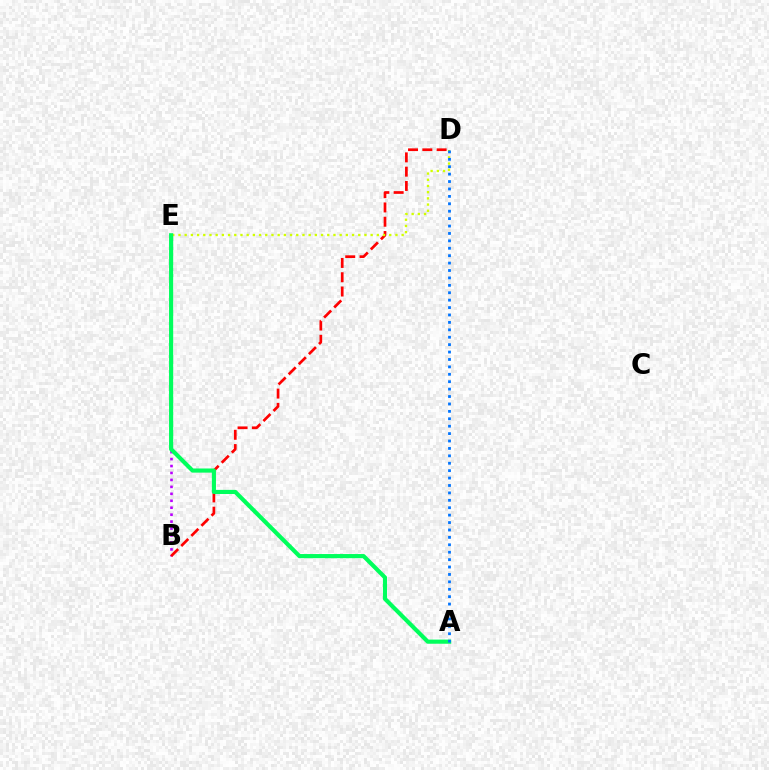{('B', 'E'): [{'color': '#b900ff', 'line_style': 'dotted', 'thickness': 1.89}], ('B', 'D'): [{'color': '#ff0000', 'line_style': 'dashed', 'thickness': 1.94}], ('D', 'E'): [{'color': '#d1ff00', 'line_style': 'dotted', 'thickness': 1.68}], ('A', 'E'): [{'color': '#00ff5c', 'line_style': 'solid', 'thickness': 2.98}], ('A', 'D'): [{'color': '#0074ff', 'line_style': 'dotted', 'thickness': 2.01}]}